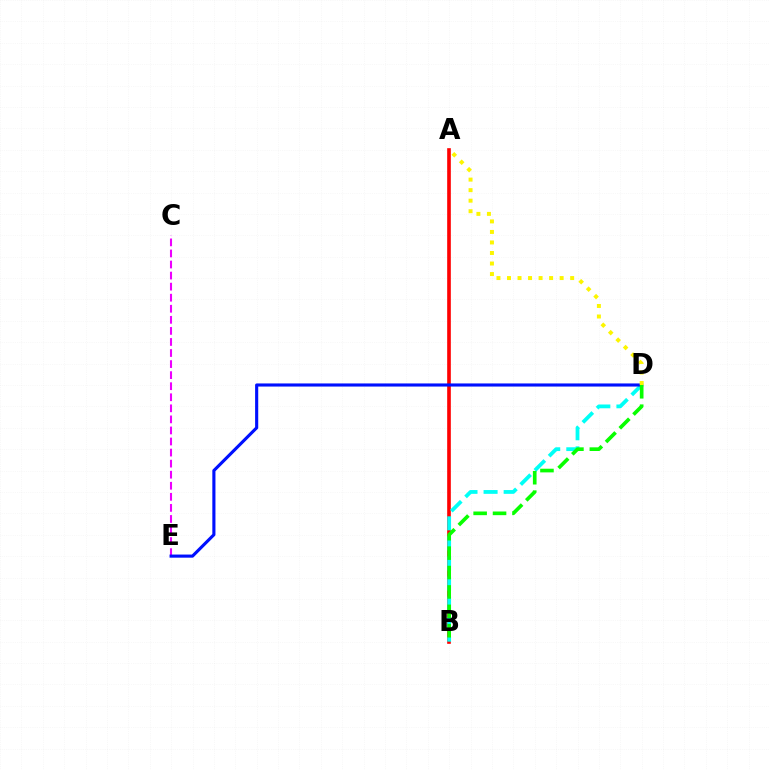{('A', 'B'): [{'color': '#ff0000', 'line_style': 'solid', 'thickness': 2.62}], ('B', 'D'): [{'color': '#00fff6', 'line_style': 'dashed', 'thickness': 2.73}, {'color': '#08ff00', 'line_style': 'dashed', 'thickness': 2.64}], ('C', 'E'): [{'color': '#ee00ff', 'line_style': 'dashed', 'thickness': 1.5}], ('D', 'E'): [{'color': '#0010ff', 'line_style': 'solid', 'thickness': 2.25}], ('A', 'D'): [{'color': '#fcf500', 'line_style': 'dotted', 'thickness': 2.86}]}